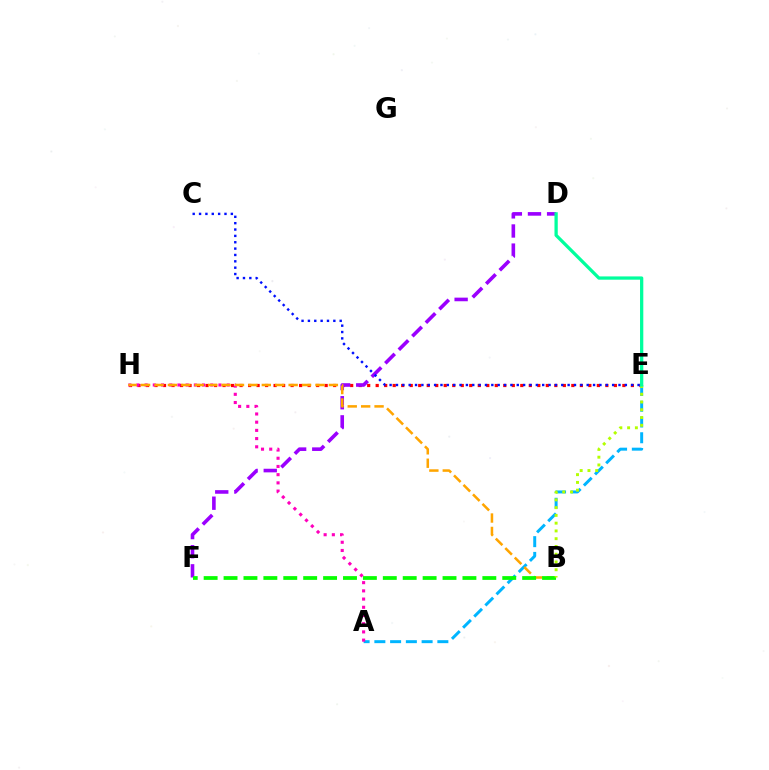{('E', 'H'): [{'color': '#ff0000', 'line_style': 'dotted', 'thickness': 2.31}], ('D', 'F'): [{'color': '#9b00ff', 'line_style': 'dashed', 'thickness': 2.6}], ('A', 'E'): [{'color': '#00b5ff', 'line_style': 'dashed', 'thickness': 2.14}], ('A', 'H'): [{'color': '#ff00bd', 'line_style': 'dotted', 'thickness': 2.23}], ('C', 'E'): [{'color': '#0010ff', 'line_style': 'dotted', 'thickness': 1.73}], ('B', 'H'): [{'color': '#ffa500', 'line_style': 'dashed', 'thickness': 1.82}], ('B', 'F'): [{'color': '#08ff00', 'line_style': 'dashed', 'thickness': 2.7}], ('B', 'E'): [{'color': '#b3ff00', 'line_style': 'dotted', 'thickness': 2.11}], ('D', 'E'): [{'color': '#00ff9d', 'line_style': 'solid', 'thickness': 2.36}]}